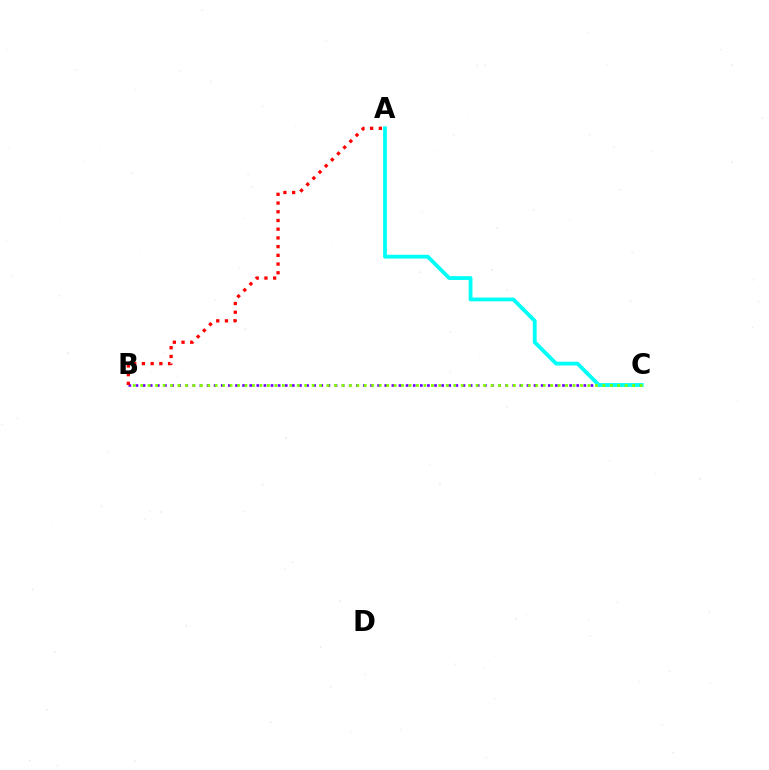{('B', 'C'): [{'color': '#7200ff', 'line_style': 'dotted', 'thickness': 1.93}, {'color': '#84ff00', 'line_style': 'dotted', 'thickness': 2.03}], ('A', 'B'): [{'color': '#ff0000', 'line_style': 'dotted', 'thickness': 2.37}], ('A', 'C'): [{'color': '#00fff6', 'line_style': 'solid', 'thickness': 2.74}]}